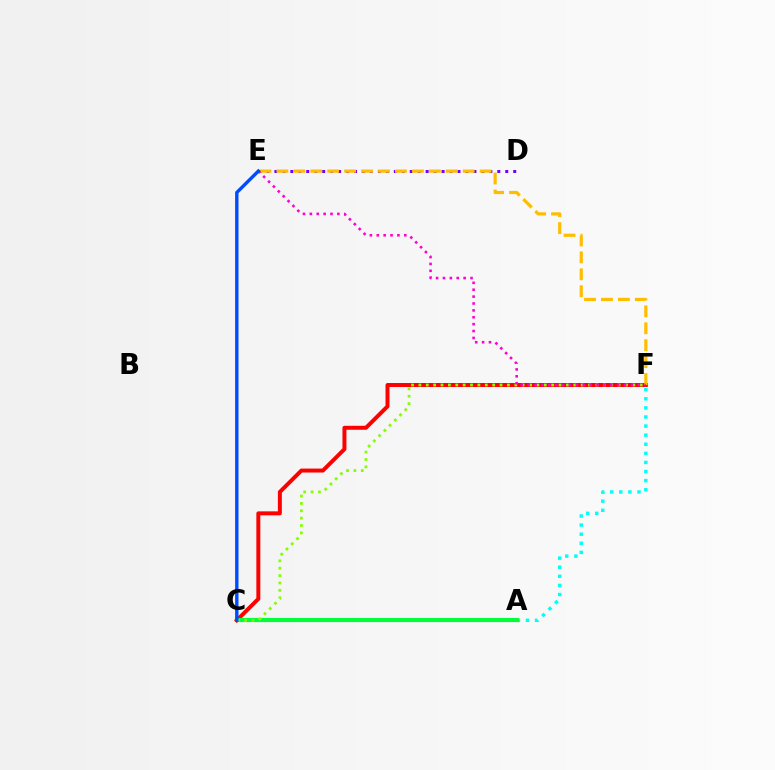{('A', 'F'): [{'color': '#00fff6', 'line_style': 'dotted', 'thickness': 2.47}], ('D', 'E'): [{'color': '#7200ff', 'line_style': 'dotted', 'thickness': 2.16}], ('C', 'F'): [{'color': '#ff0000', 'line_style': 'solid', 'thickness': 2.86}, {'color': '#84ff00', 'line_style': 'dotted', 'thickness': 2.0}], ('E', 'F'): [{'color': '#ffbd00', 'line_style': 'dashed', 'thickness': 2.3}, {'color': '#ff00cf', 'line_style': 'dotted', 'thickness': 1.87}], ('A', 'C'): [{'color': '#00ff39', 'line_style': 'solid', 'thickness': 2.99}], ('C', 'E'): [{'color': '#004bff', 'line_style': 'solid', 'thickness': 2.44}]}